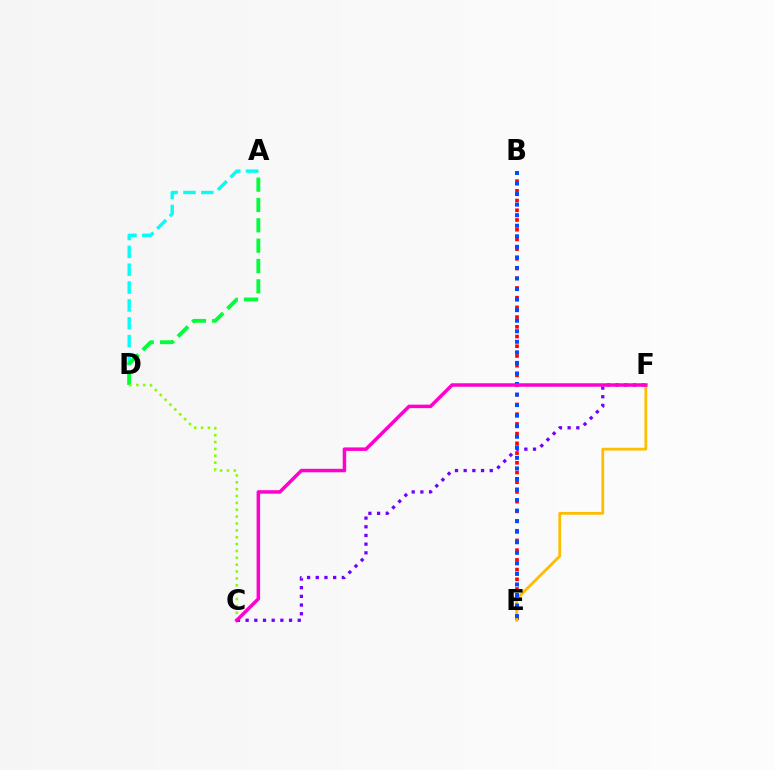{('B', 'E'): [{'color': '#ff0000', 'line_style': 'dotted', 'thickness': 2.64}, {'color': '#004bff', 'line_style': 'dotted', 'thickness': 2.87}], ('E', 'F'): [{'color': '#ffbd00', 'line_style': 'solid', 'thickness': 2.01}], ('A', 'D'): [{'color': '#00fff6', 'line_style': 'dashed', 'thickness': 2.43}, {'color': '#00ff39', 'line_style': 'dashed', 'thickness': 2.76}], ('C', 'D'): [{'color': '#84ff00', 'line_style': 'dotted', 'thickness': 1.87}], ('C', 'F'): [{'color': '#7200ff', 'line_style': 'dotted', 'thickness': 2.36}, {'color': '#ff00cf', 'line_style': 'solid', 'thickness': 2.52}]}